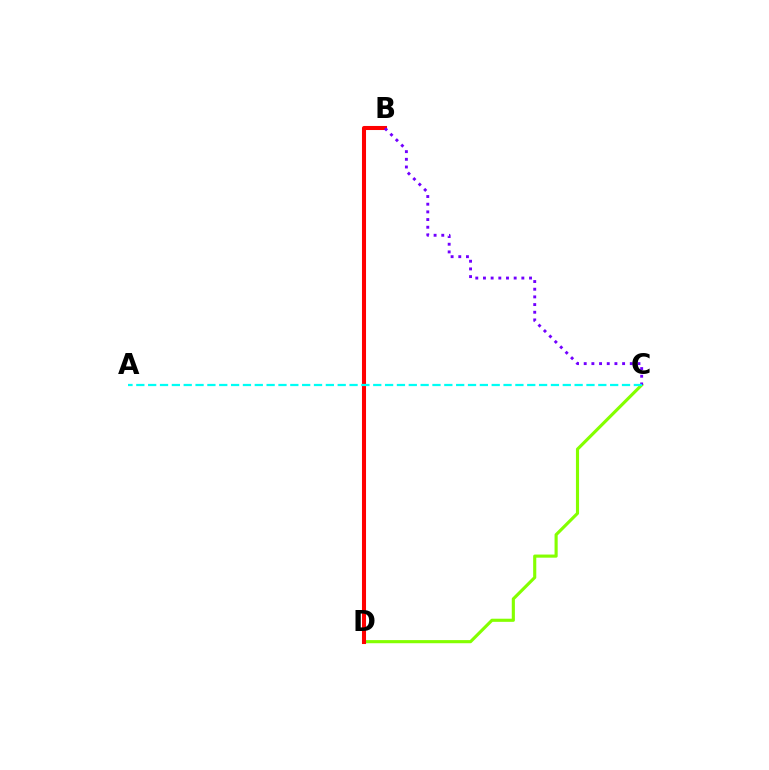{('C', 'D'): [{'color': '#84ff00', 'line_style': 'solid', 'thickness': 2.25}], ('B', 'D'): [{'color': '#ff0000', 'line_style': 'solid', 'thickness': 2.92}], ('B', 'C'): [{'color': '#7200ff', 'line_style': 'dotted', 'thickness': 2.09}], ('A', 'C'): [{'color': '#00fff6', 'line_style': 'dashed', 'thickness': 1.61}]}